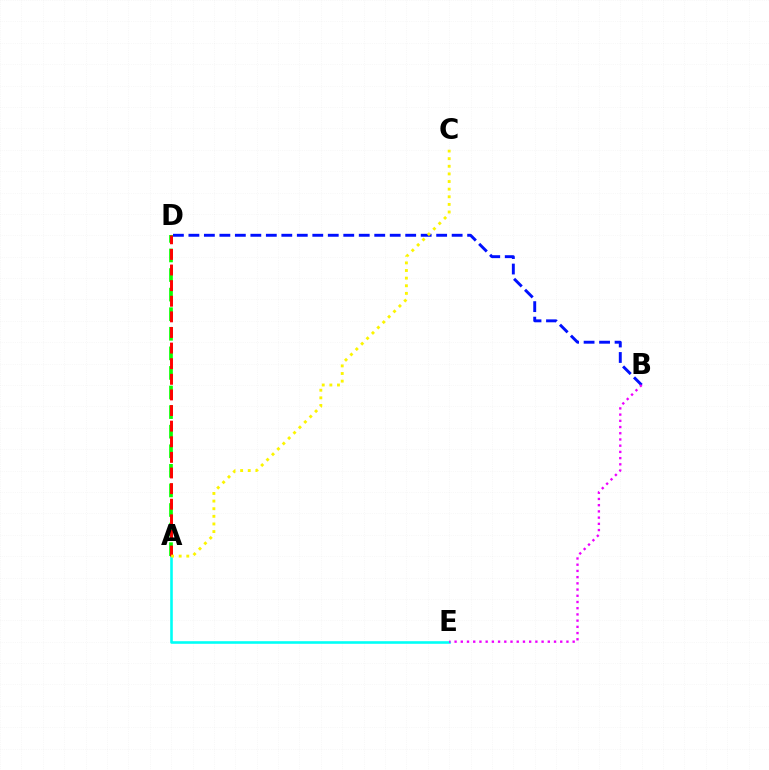{('A', 'D'): [{'color': '#08ff00', 'line_style': 'dashed', 'thickness': 2.66}, {'color': '#ff0000', 'line_style': 'dashed', 'thickness': 2.12}], ('B', 'D'): [{'color': '#0010ff', 'line_style': 'dashed', 'thickness': 2.1}], ('A', 'E'): [{'color': '#00fff6', 'line_style': 'solid', 'thickness': 1.87}], ('B', 'E'): [{'color': '#ee00ff', 'line_style': 'dotted', 'thickness': 1.69}], ('A', 'C'): [{'color': '#fcf500', 'line_style': 'dotted', 'thickness': 2.07}]}